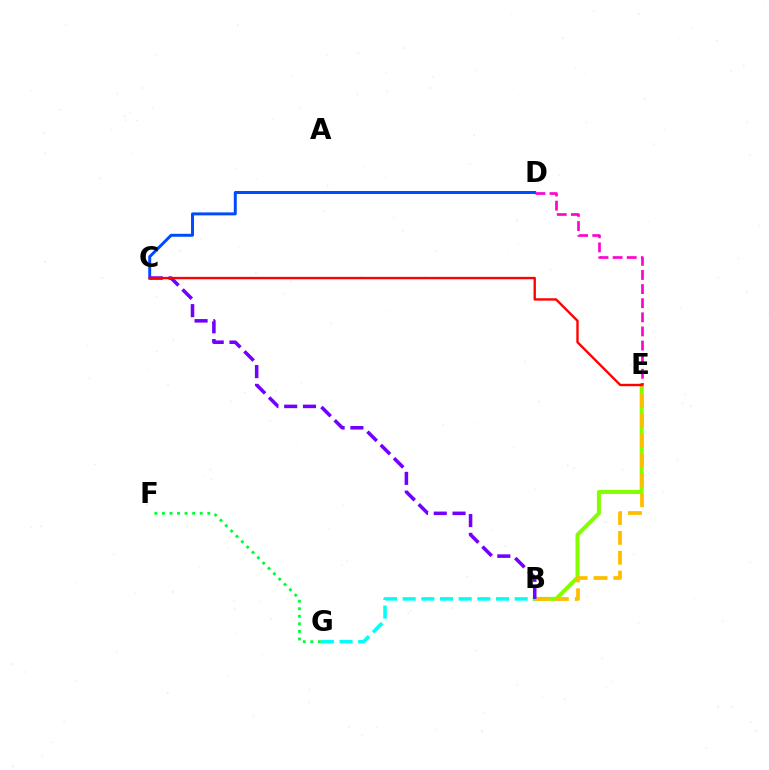{('B', 'E'): [{'color': '#84ff00', 'line_style': 'solid', 'thickness': 2.89}, {'color': '#ffbd00', 'line_style': 'dashed', 'thickness': 2.7}], ('C', 'D'): [{'color': '#004bff', 'line_style': 'solid', 'thickness': 2.13}], ('B', 'G'): [{'color': '#00fff6', 'line_style': 'dashed', 'thickness': 2.54}], ('D', 'E'): [{'color': '#ff00cf', 'line_style': 'dashed', 'thickness': 1.92}], ('B', 'C'): [{'color': '#7200ff', 'line_style': 'dashed', 'thickness': 2.55}], ('C', 'E'): [{'color': '#ff0000', 'line_style': 'solid', 'thickness': 1.71}], ('F', 'G'): [{'color': '#00ff39', 'line_style': 'dotted', 'thickness': 2.05}]}